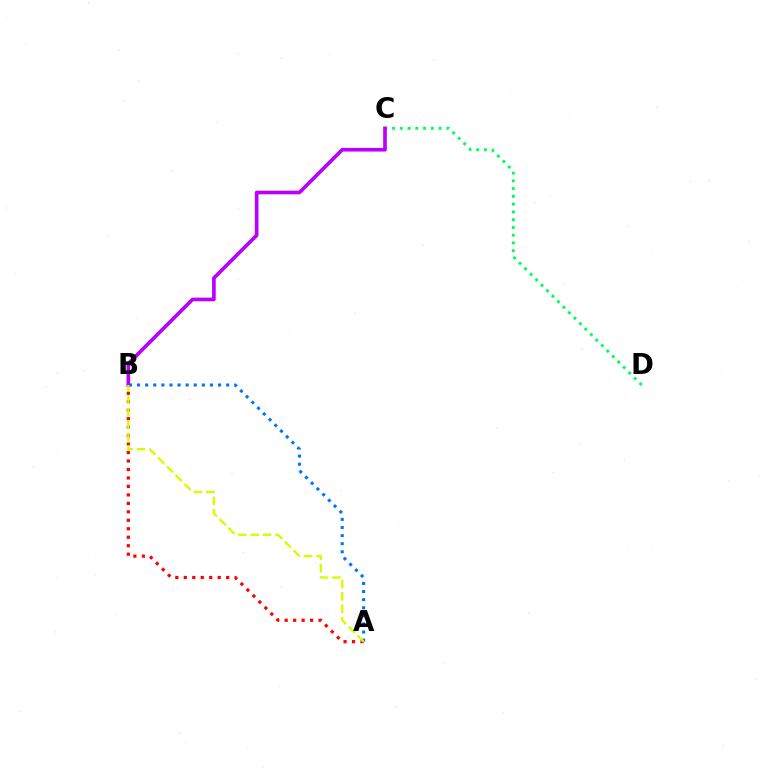{('C', 'D'): [{'color': '#00ff5c', 'line_style': 'dotted', 'thickness': 2.11}], ('A', 'B'): [{'color': '#ff0000', 'line_style': 'dotted', 'thickness': 2.3}, {'color': '#0074ff', 'line_style': 'dotted', 'thickness': 2.2}, {'color': '#d1ff00', 'line_style': 'dashed', 'thickness': 1.69}], ('B', 'C'): [{'color': '#b900ff', 'line_style': 'solid', 'thickness': 2.64}]}